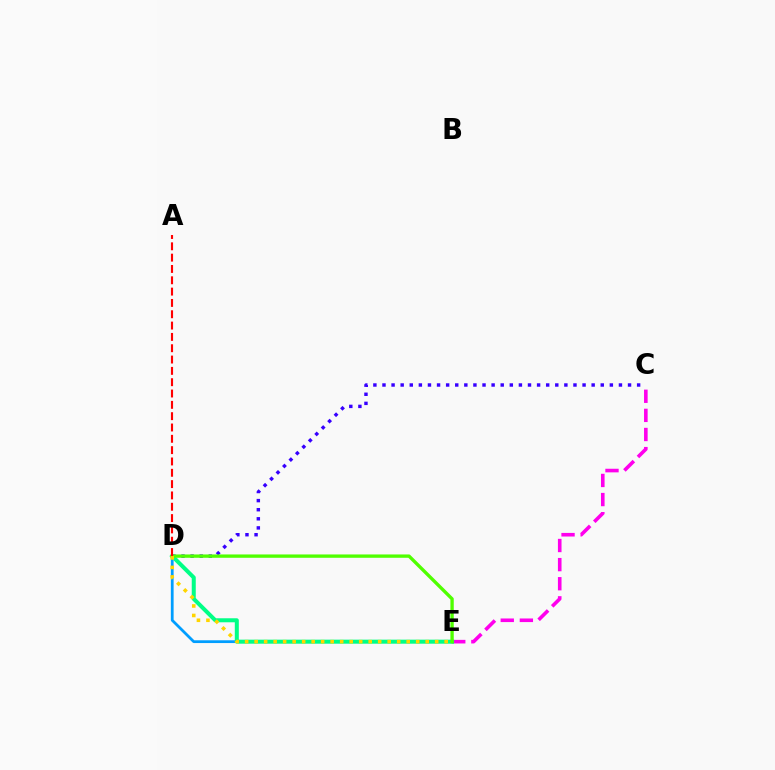{('D', 'E'): [{'color': '#009eff', 'line_style': 'solid', 'thickness': 2.0}, {'color': '#00ff86', 'line_style': 'solid', 'thickness': 2.89}, {'color': '#4fff00', 'line_style': 'solid', 'thickness': 2.4}, {'color': '#ffd500', 'line_style': 'dotted', 'thickness': 2.58}], ('C', 'E'): [{'color': '#ff00ed', 'line_style': 'dashed', 'thickness': 2.6}], ('C', 'D'): [{'color': '#3700ff', 'line_style': 'dotted', 'thickness': 2.47}], ('A', 'D'): [{'color': '#ff0000', 'line_style': 'dashed', 'thickness': 1.54}]}